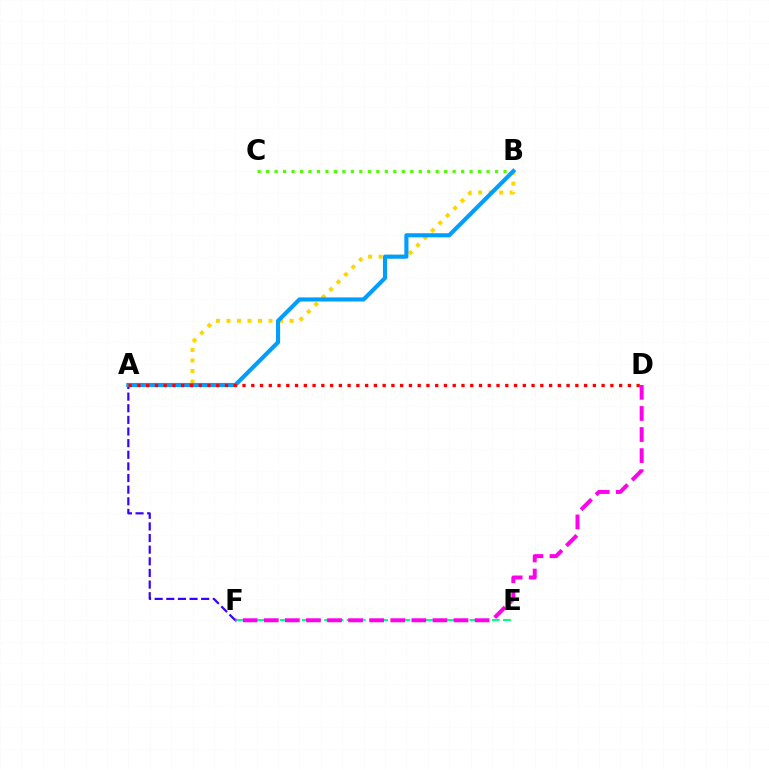{('A', 'F'): [{'color': '#3700ff', 'line_style': 'dashed', 'thickness': 1.58}], ('B', 'C'): [{'color': '#4fff00', 'line_style': 'dotted', 'thickness': 2.3}], ('A', 'B'): [{'color': '#ffd500', 'line_style': 'dotted', 'thickness': 2.86}, {'color': '#009eff', 'line_style': 'solid', 'thickness': 2.96}], ('E', 'F'): [{'color': '#00ff86', 'line_style': 'dashed', 'thickness': 1.52}], ('D', 'F'): [{'color': '#ff00ed', 'line_style': 'dashed', 'thickness': 2.86}], ('A', 'D'): [{'color': '#ff0000', 'line_style': 'dotted', 'thickness': 2.38}]}